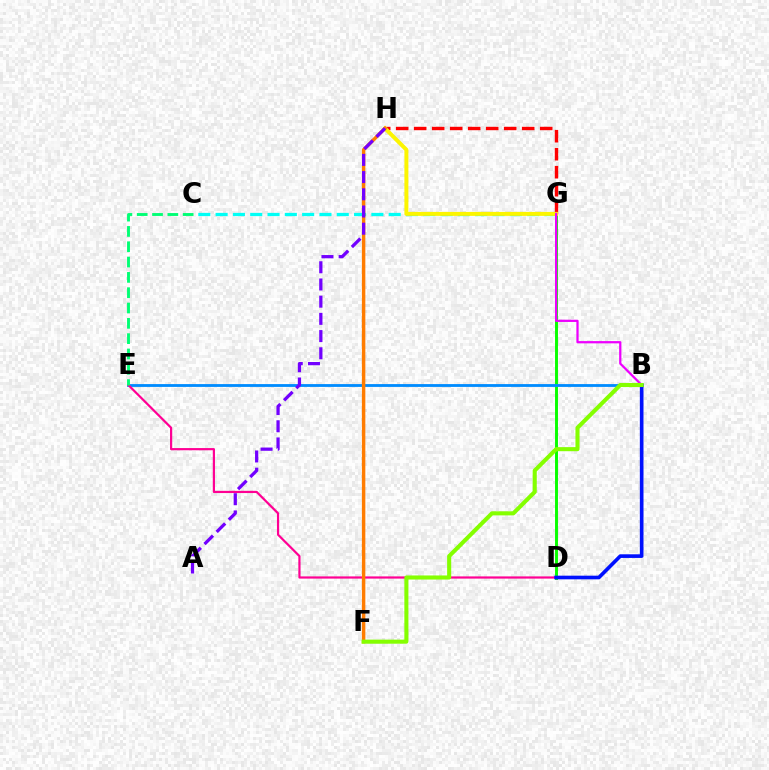{('D', 'G'): [{'color': '#08ff00', 'line_style': 'solid', 'thickness': 2.11}], ('B', 'E'): [{'color': '#008cff', 'line_style': 'solid', 'thickness': 2.03}], ('G', 'H'): [{'color': '#ff0000', 'line_style': 'dashed', 'thickness': 2.45}, {'color': '#fcf500', 'line_style': 'solid', 'thickness': 2.86}], ('C', 'G'): [{'color': '#00fff6', 'line_style': 'dashed', 'thickness': 2.35}], ('D', 'E'): [{'color': '#ff0094', 'line_style': 'solid', 'thickness': 1.59}], ('F', 'H'): [{'color': '#ff7c00', 'line_style': 'solid', 'thickness': 2.48}], ('C', 'E'): [{'color': '#00ff74', 'line_style': 'dashed', 'thickness': 2.08}], ('B', 'D'): [{'color': '#0010ff', 'line_style': 'solid', 'thickness': 2.63}], ('B', 'G'): [{'color': '#ee00ff', 'line_style': 'solid', 'thickness': 1.62}], ('B', 'F'): [{'color': '#84ff00', 'line_style': 'solid', 'thickness': 2.93}], ('A', 'H'): [{'color': '#7200ff', 'line_style': 'dashed', 'thickness': 2.34}]}